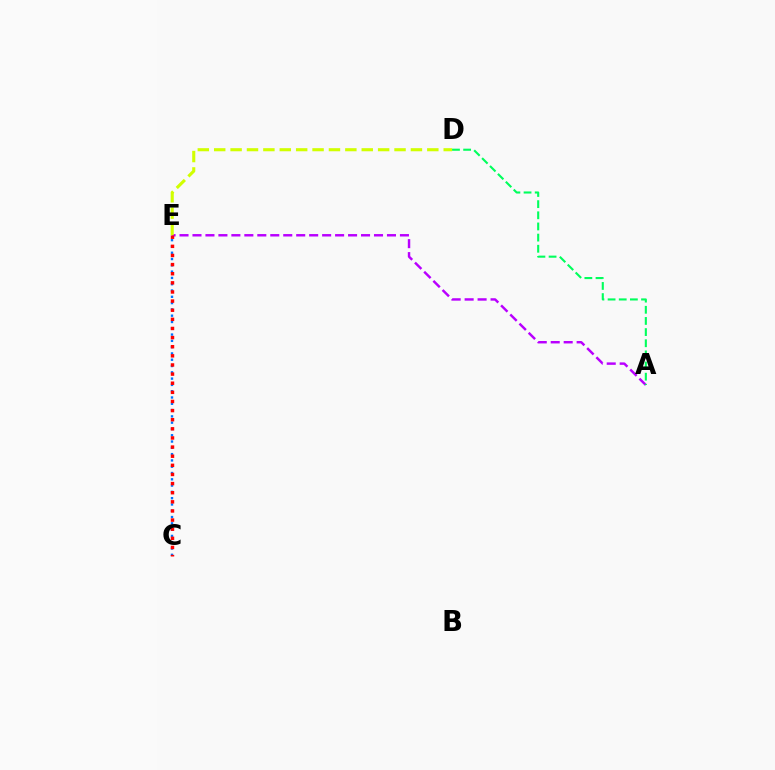{('A', 'E'): [{'color': '#b900ff', 'line_style': 'dashed', 'thickness': 1.76}], ('D', 'E'): [{'color': '#d1ff00', 'line_style': 'dashed', 'thickness': 2.23}], ('C', 'E'): [{'color': '#0074ff', 'line_style': 'dotted', 'thickness': 1.71}, {'color': '#ff0000', 'line_style': 'dotted', 'thickness': 2.48}], ('A', 'D'): [{'color': '#00ff5c', 'line_style': 'dashed', 'thickness': 1.51}]}